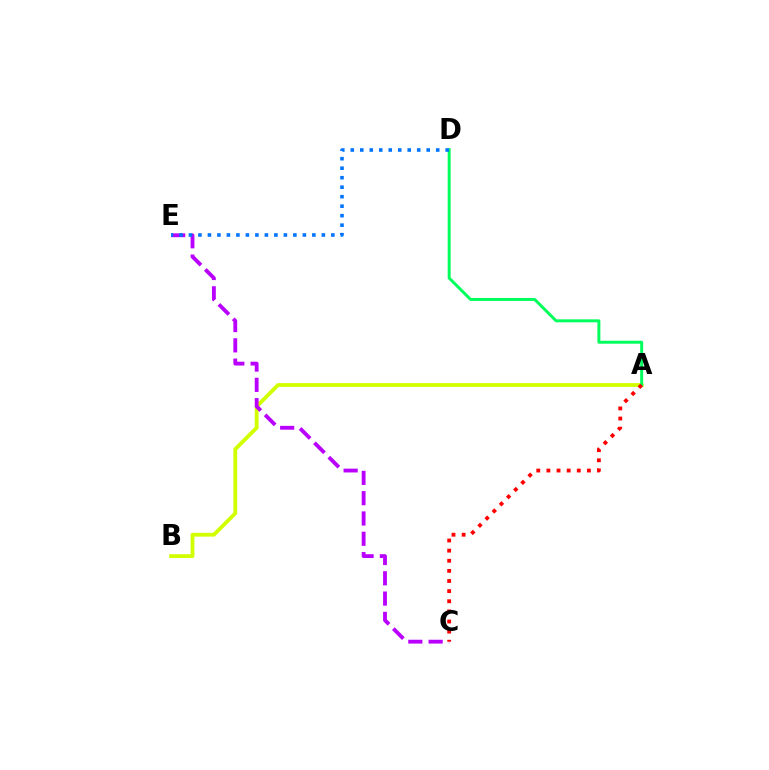{('A', 'B'): [{'color': '#d1ff00', 'line_style': 'solid', 'thickness': 2.75}], ('C', 'E'): [{'color': '#b900ff', 'line_style': 'dashed', 'thickness': 2.76}], ('A', 'D'): [{'color': '#00ff5c', 'line_style': 'solid', 'thickness': 2.13}], ('D', 'E'): [{'color': '#0074ff', 'line_style': 'dotted', 'thickness': 2.58}], ('A', 'C'): [{'color': '#ff0000', 'line_style': 'dotted', 'thickness': 2.75}]}